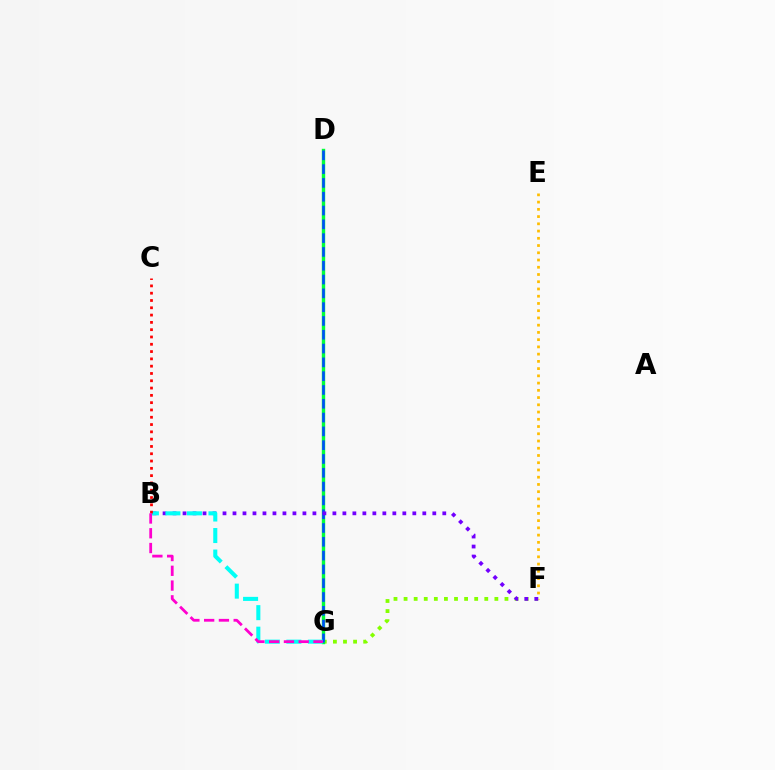{('E', 'F'): [{'color': '#ffbd00', 'line_style': 'dotted', 'thickness': 1.97}], ('F', 'G'): [{'color': '#84ff00', 'line_style': 'dotted', 'thickness': 2.74}], ('D', 'G'): [{'color': '#00ff39', 'line_style': 'solid', 'thickness': 2.45}, {'color': '#004bff', 'line_style': 'dashed', 'thickness': 1.88}], ('B', 'F'): [{'color': '#7200ff', 'line_style': 'dotted', 'thickness': 2.71}], ('B', 'G'): [{'color': '#00fff6', 'line_style': 'dashed', 'thickness': 2.92}, {'color': '#ff00cf', 'line_style': 'dashed', 'thickness': 2.01}], ('B', 'C'): [{'color': '#ff0000', 'line_style': 'dotted', 'thickness': 1.98}]}